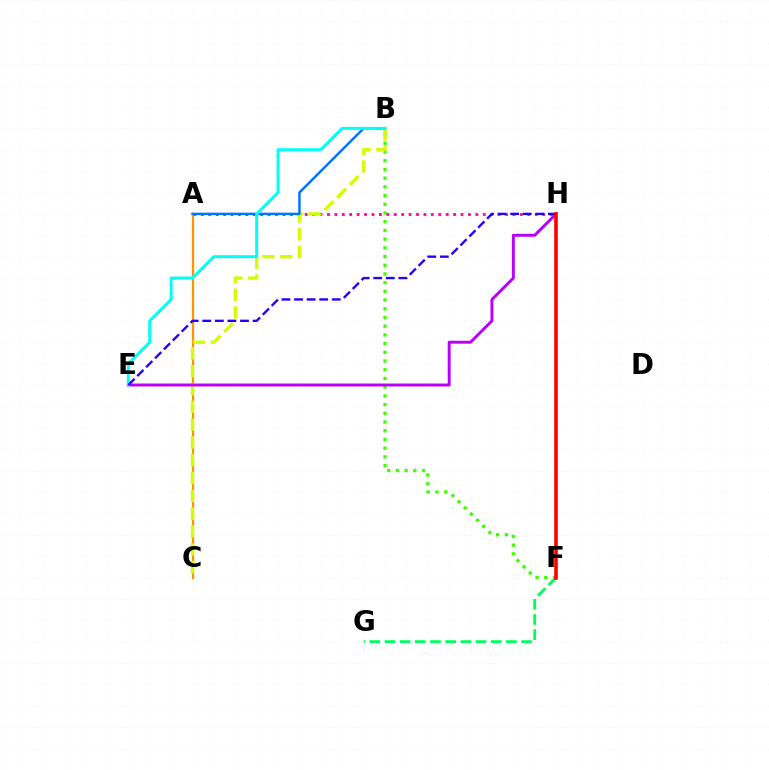{('B', 'F'): [{'color': '#3dff00', 'line_style': 'dotted', 'thickness': 2.37}], ('A', 'H'): [{'color': '#ff00ac', 'line_style': 'dotted', 'thickness': 2.02}], ('A', 'C'): [{'color': '#ff9400', 'line_style': 'solid', 'thickness': 1.63}], ('B', 'C'): [{'color': '#d1ff00', 'line_style': 'dashed', 'thickness': 2.42}], ('A', 'B'): [{'color': '#0074ff', 'line_style': 'solid', 'thickness': 1.76}], ('E', 'H'): [{'color': '#b900ff', 'line_style': 'solid', 'thickness': 2.12}, {'color': '#2500ff', 'line_style': 'dashed', 'thickness': 1.71}], ('B', 'E'): [{'color': '#00fff6', 'line_style': 'solid', 'thickness': 2.16}], ('F', 'G'): [{'color': '#00ff5c', 'line_style': 'dashed', 'thickness': 2.06}], ('F', 'H'): [{'color': '#ff0000', 'line_style': 'solid', 'thickness': 2.59}]}